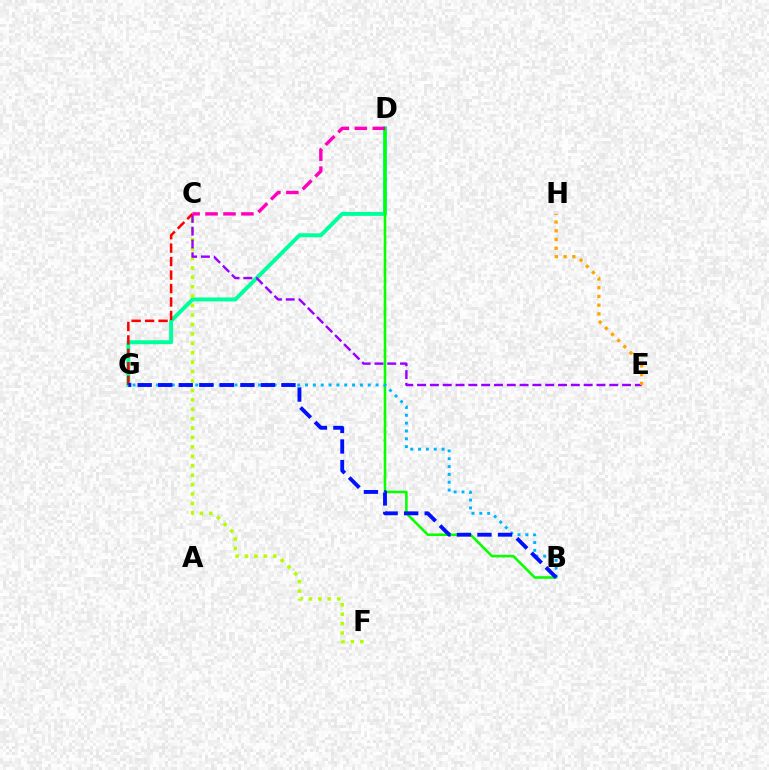{('D', 'G'): [{'color': '#00ff9d', 'line_style': 'solid', 'thickness': 2.86}], ('C', 'F'): [{'color': '#b3ff00', 'line_style': 'dotted', 'thickness': 2.56}], ('B', 'D'): [{'color': '#08ff00', 'line_style': 'solid', 'thickness': 1.87}], ('C', 'E'): [{'color': '#9b00ff', 'line_style': 'dashed', 'thickness': 1.74}], ('B', 'G'): [{'color': '#00b5ff', 'line_style': 'dotted', 'thickness': 2.13}, {'color': '#0010ff', 'line_style': 'dashed', 'thickness': 2.79}], ('C', 'G'): [{'color': '#ff0000', 'line_style': 'dashed', 'thickness': 1.83}], ('C', 'D'): [{'color': '#ff00bd', 'line_style': 'dashed', 'thickness': 2.44}], ('E', 'H'): [{'color': '#ffa500', 'line_style': 'dotted', 'thickness': 2.37}]}